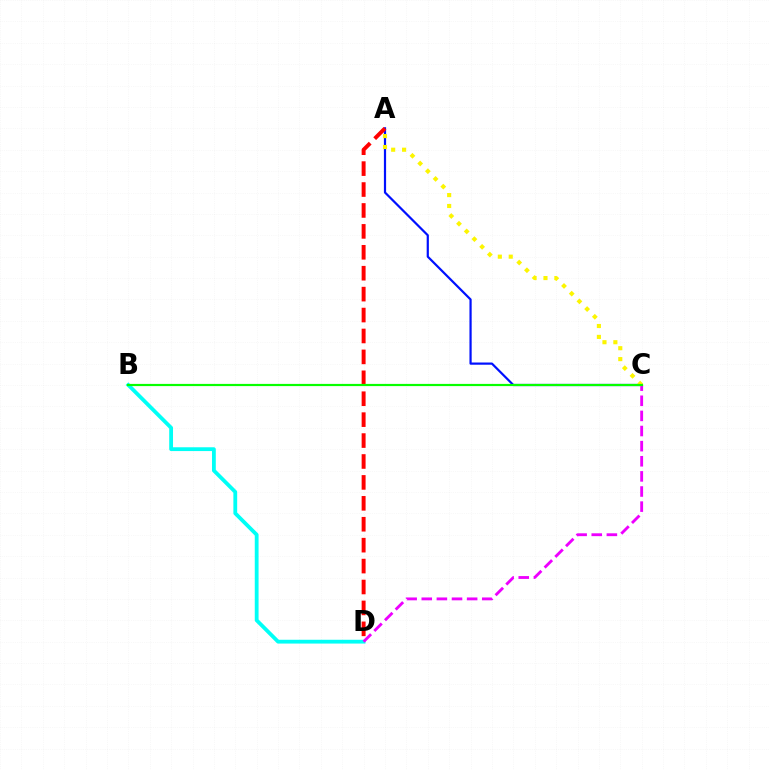{('A', 'C'): [{'color': '#0010ff', 'line_style': 'solid', 'thickness': 1.59}, {'color': '#fcf500', 'line_style': 'dotted', 'thickness': 2.96}], ('B', 'D'): [{'color': '#00fff6', 'line_style': 'solid', 'thickness': 2.73}], ('C', 'D'): [{'color': '#ee00ff', 'line_style': 'dashed', 'thickness': 2.05}], ('A', 'D'): [{'color': '#ff0000', 'line_style': 'dashed', 'thickness': 2.84}], ('B', 'C'): [{'color': '#08ff00', 'line_style': 'solid', 'thickness': 1.58}]}